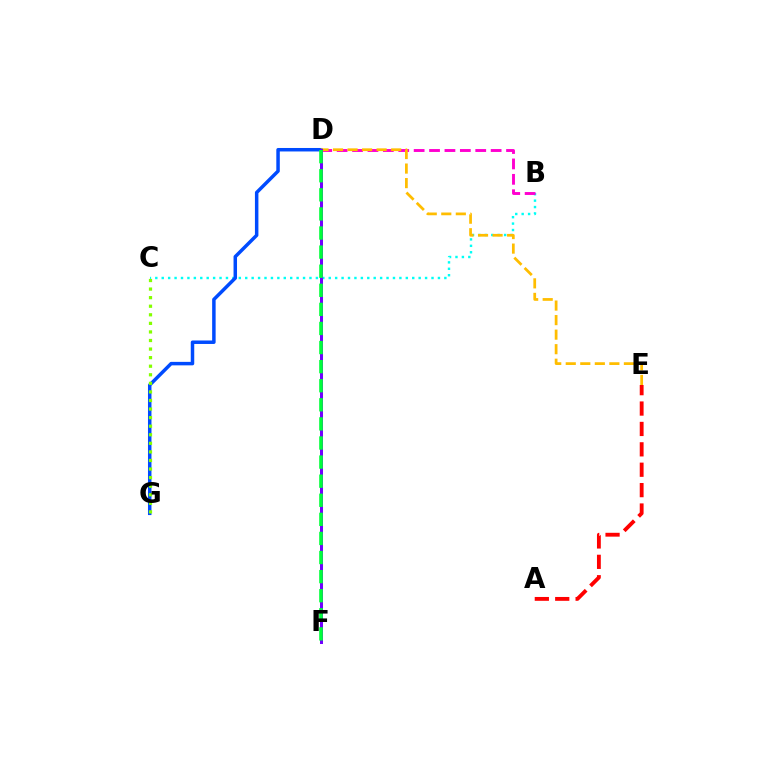{('A', 'E'): [{'color': '#ff0000', 'line_style': 'dashed', 'thickness': 2.77}], ('B', 'C'): [{'color': '#00fff6', 'line_style': 'dotted', 'thickness': 1.75}], ('D', 'G'): [{'color': '#004bff', 'line_style': 'solid', 'thickness': 2.51}], ('B', 'D'): [{'color': '#ff00cf', 'line_style': 'dashed', 'thickness': 2.09}], ('C', 'G'): [{'color': '#84ff00', 'line_style': 'dotted', 'thickness': 2.33}], ('D', 'E'): [{'color': '#ffbd00', 'line_style': 'dashed', 'thickness': 1.97}], ('D', 'F'): [{'color': '#7200ff', 'line_style': 'solid', 'thickness': 2.16}, {'color': '#00ff39', 'line_style': 'dashed', 'thickness': 2.59}]}